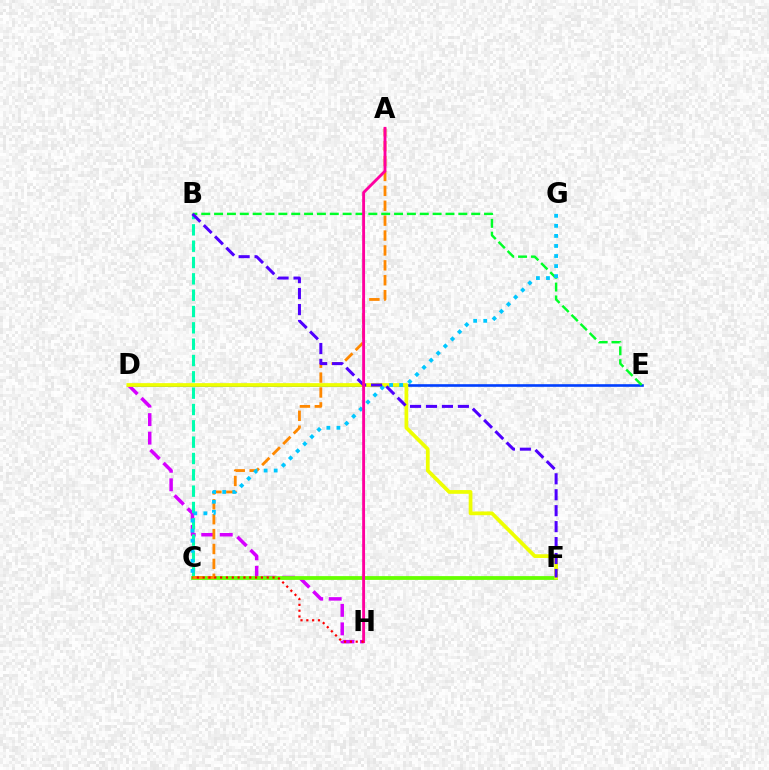{('D', 'E'): [{'color': '#003fff', 'line_style': 'solid', 'thickness': 1.89}], ('D', 'H'): [{'color': '#d600ff', 'line_style': 'dashed', 'thickness': 2.51}], ('B', 'C'): [{'color': '#00ffaf', 'line_style': 'dashed', 'thickness': 2.22}], ('C', 'F'): [{'color': '#66ff00', 'line_style': 'solid', 'thickness': 2.72}], ('A', 'C'): [{'color': '#ff8800', 'line_style': 'dashed', 'thickness': 2.02}], ('B', 'E'): [{'color': '#00ff27', 'line_style': 'dashed', 'thickness': 1.75}], ('D', 'F'): [{'color': '#eeff00', 'line_style': 'solid', 'thickness': 2.68}], ('C', 'G'): [{'color': '#00c7ff', 'line_style': 'dotted', 'thickness': 2.73}], ('B', 'F'): [{'color': '#4f00ff', 'line_style': 'dashed', 'thickness': 2.17}], ('A', 'H'): [{'color': '#ff00a0', 'line_style': 'solid', 'thickness': 2.07}], ('C', 'H'): [{'color': '#ff0000', 'line_style': 'dotted', 'thickness': 1.58}]}